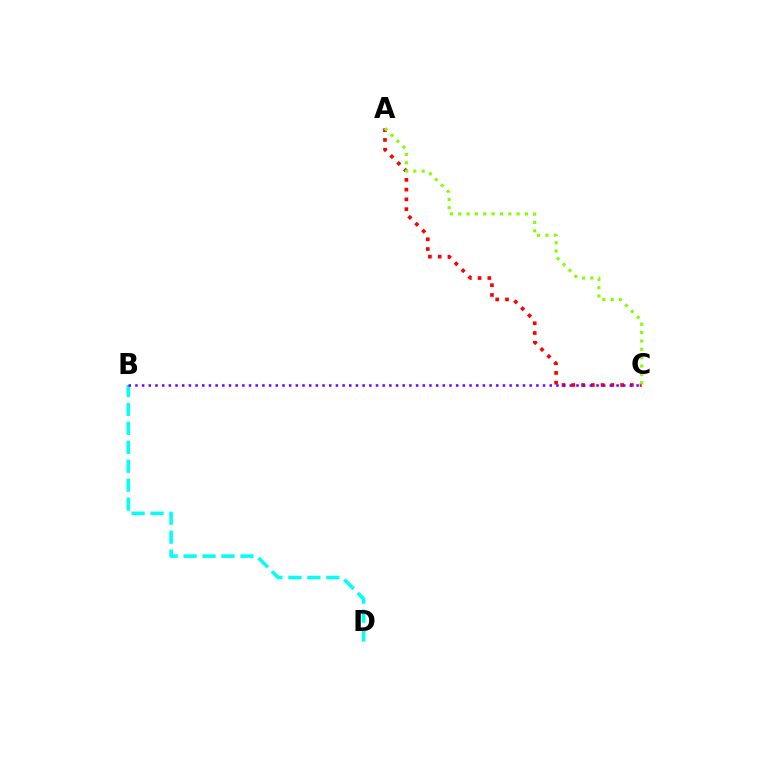{('B', 'D'): [{'color': '#00fff6', 'line_style': 'dashed', 'thickness': 2.57}], ('A', 'C'): [{'color': '#ff0000', 'line_style': 'dotted', 'thickness': 2.65}, {'color': '#84ff00', 'line_style': 'dotted', 'thickness': 2.27}], ('B', 'C'): [{'color': '#7200ff', 'line_style': 'dotted', 'thickness': 1.82}]}